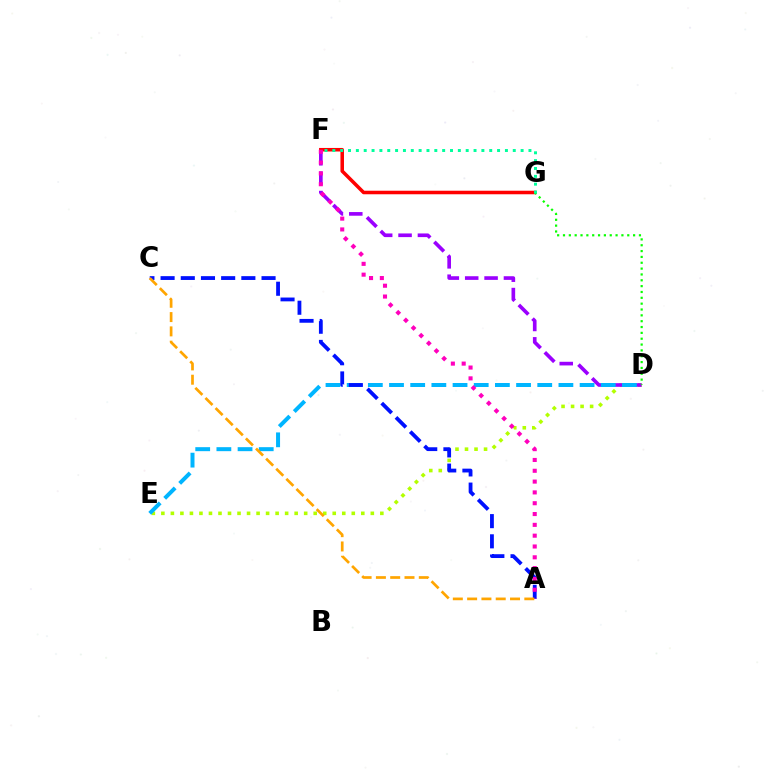{('D', 'E'): [{'color': '#b3ff00', 'line_style': 'dotted', 'thickness': 2.59}, {'color': '#00b5ff', 'line_style': 'dashed', 'thickness': 2.88}], ('F', 'G'): [{'color': '#ff0000', 'line_style': 'solid', 'thickness': 2.55}, {'color': '#00ff9d', 'line_style': 'dotted', 'thickness': 2.13}], ('D', 'F'): [{'color': '#9b00ff', 'line_style': 'dashed', 'thickness': 2.63}], ('A', 'C'): [{'color': '#0010ff', 'line_style': 'dashed', 'thickness': 2.74}, {'color': '#ffa500', 'line_style': 'dashed', 'thickness': 1.94}], ('A', 'F'): [{'color': '#ff00bd', 'line_style': 'dotted', 'thickness': 2.94}], ('D', 'G'): [{'color': '#08ff00', 'line_style': 'dotted', 'thickness': 1.59}]}